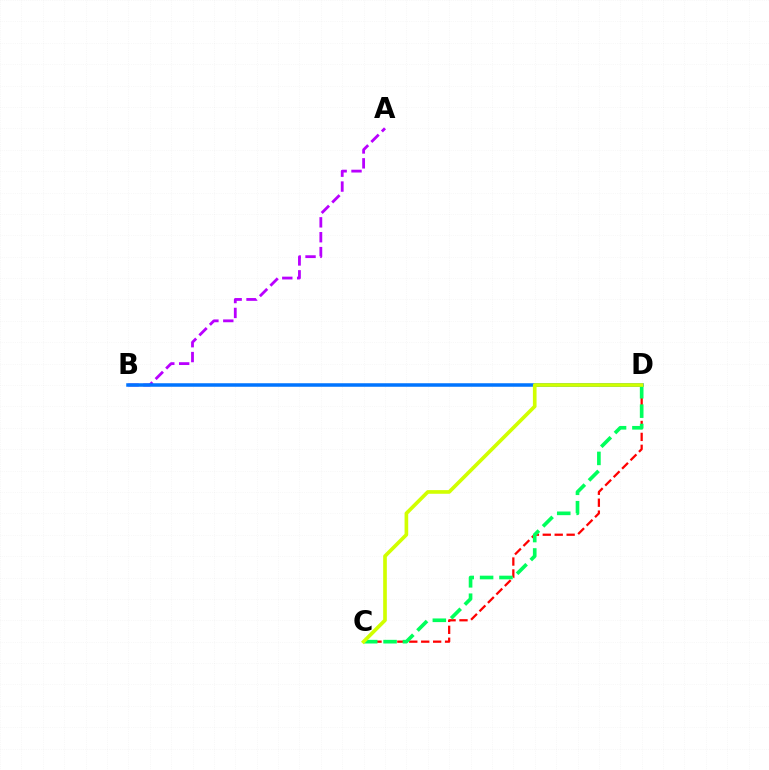{('A', 'B'): [{'color': '#b900ff', 'line_style': 'dashed', 'thickness': 2.02}], ('B', 'D'): [{'color': '#0074ff', 'line_style': 'solid', 'thickness': 2.53}], ('C', 'D'): [{'color': '#ff0000', 'line_style': 'dashed', 'thickness': 1.62}, {'color': '#00ff5c', 'line_style': 'dashed', 'thickness': 2.63}, {'color': '#d1ff00', 'line_style': 'solid', 'thickness': 2.63}]}